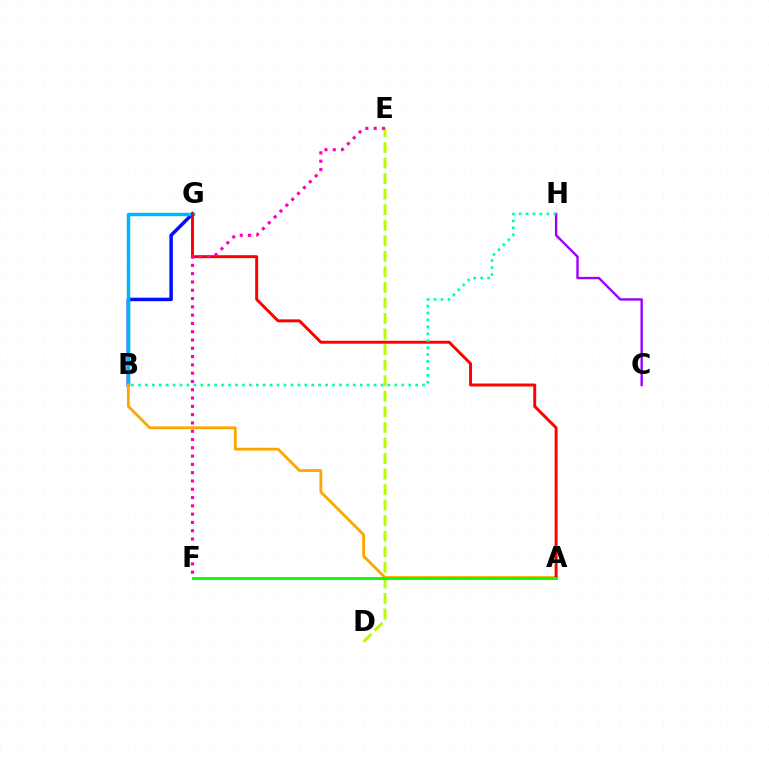{('B', 'G'): [{'color': '#0010ff', 'line_style': 'solid', 'thickness': 2.52}, {'color': '#00b5ff', 'line_style': 'solid', 'thickness': 2.49}], ('A', 'B'): [{'color': '#ffa500', 'line_style': 'solid', 'thickness': 2.02}], ('A', 'G'): [{'color': '#ff0000', 'line_style': 'solid', 'thickness': 2.13}], ('C', 'H'): [{'color': '#9b00ff', 'line_style': 'solid', 'thickness': 1.72}], ('D', 'E'): [{'color': '#b3ff00', 'line_style': 'dashed', 'thickness': 2.11}], ('E', 'F'): [{'color': '#ff00bd', 'line_style': 'dotted', 'thickness': 2.25}], ('B', 'H'): [{'color': '#00ff9d', 'line_style': 'dotted', 'thickness': 1.88}], ('A', 'F'): [{'color': '#08ff00', 'line_style': 'solid', 'thickness': 2.08}]}